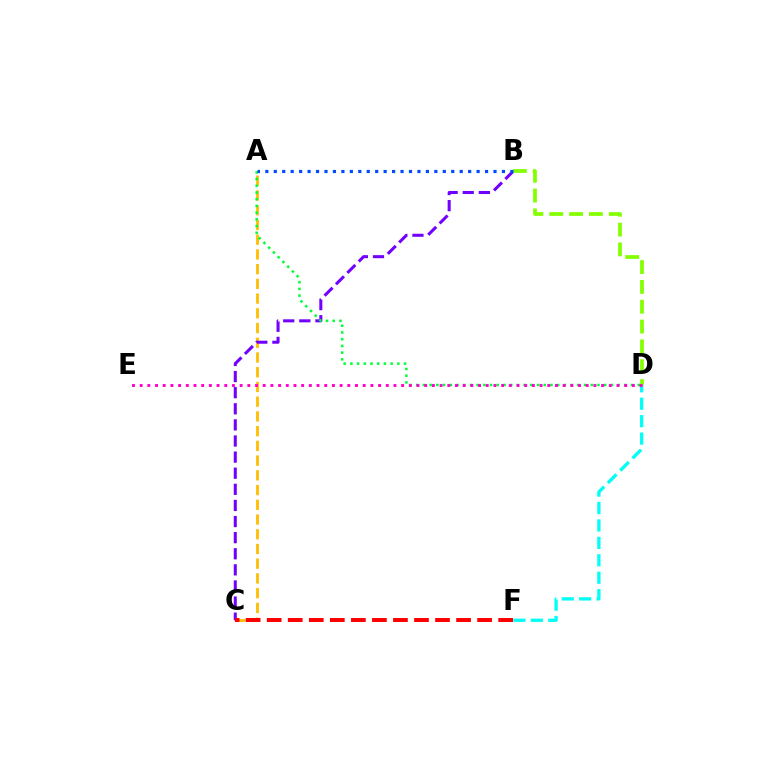{('A', 'C'): [{'color': '#ffbd00', 'line_style': 'dashed', 'thickness': 2.0}], ('B', 'C'): [{'color': '#7200ff', 'line_style': 'dashed', 'thickness': 2.19}], ('D', 'F'): [{'color': '#00fff6', 'line_style': 'dashed', 'thickness': 2.37}], ('B', 'D'): [{'color': '#84ff00', 'line_style': 'dashed', 'thickness': 2.69}], ('A', 'D'): [{'color': '#00ff39', 'line_style': 'dotted', 'thickness': 1.82}], ('D', 'E'): [{'color': '#ff00cf', 'line_style': 'dotted', 'thickness': 2.09}], ('A', 'B'): [{'color': '#004bff', 'line_style': 'dotted', 'thickness': 2.3}], ('C', 'F'): [{'color': '#ff0000', 'line_style': 'dashed', 'thickness': 2.86}]}